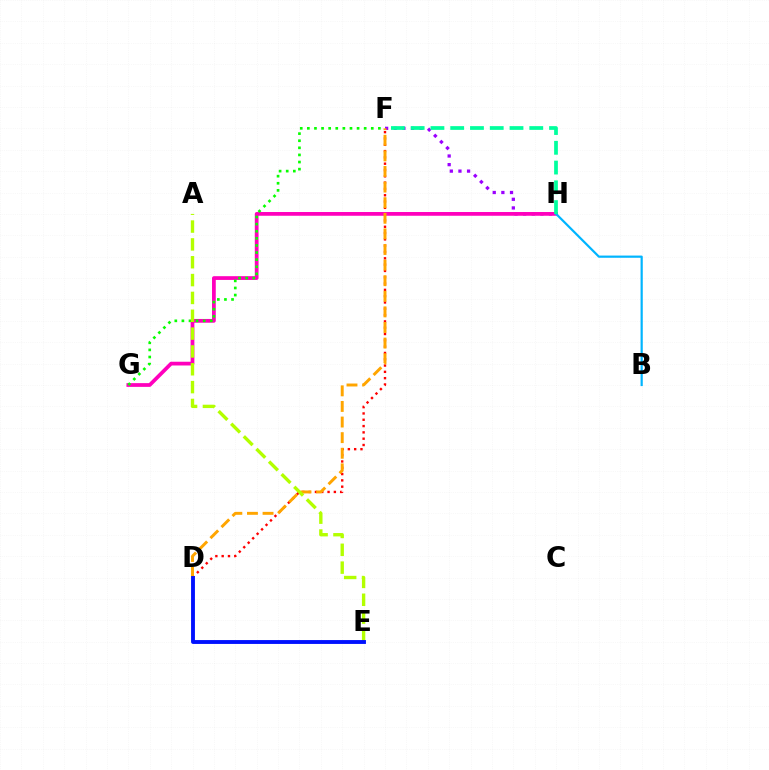{('D', 'F'): [{'color': '#ff0000', 'line_style': 'dotted', 'thickness': 1.71}, {'color': '#ffa500', 'line_style': 'dashed', 'thickness': 2.12}], ('F', 'H'): [{'color': '#9b00ff', 'line_style': 'dotted', 'thickness': 2.34}, {'color': '#00ff9d', 'line_style': 'dashed', 'thickness': 2.69}], ('G', 'H'): [{'color': '#ff00bd', 'line_style': 'solid', 'thickness': 2.7}], ('F', 'G'): [{'color': '#08ff00', 'line_style': 'dotted', 'thickness': 1.93}], ('A', 'E'): [{'color': '#b3ff00', 'line_style': 'dashed', 'thickness': 2.42}], ('B', 'H'): [{'color': '#00b5ff', 'line_style': 'solid', 'thickness': 1.58}], ('D', 'E'): [{'color': '#0010ff', 'line_style': 'solid', 'thickness': 2.78}]}